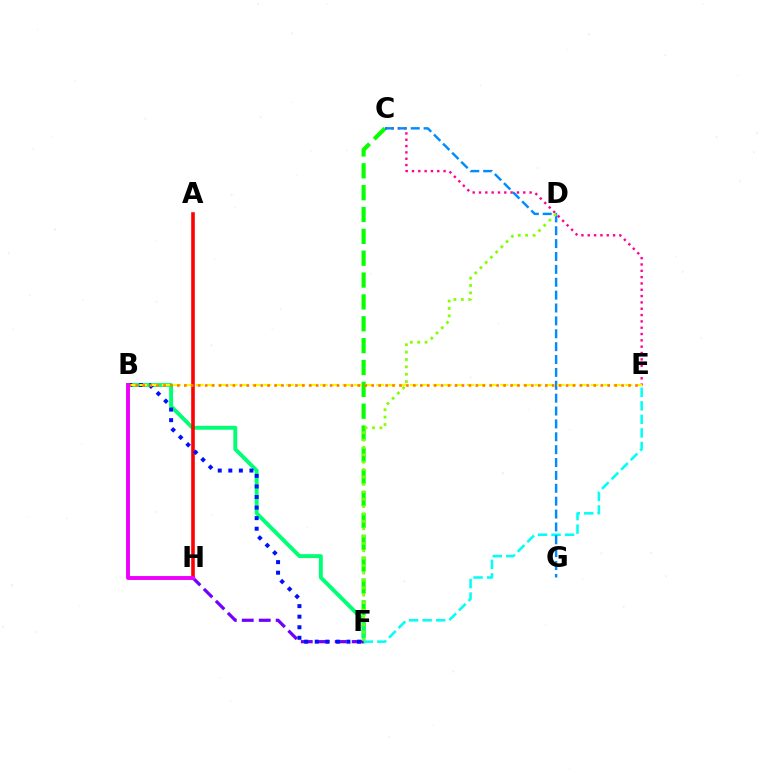{('C', 'F'): [{'color': '#08ff00', 'line_style': 'dashed', 'thickness': 2.97}], ('B', 'F'): [{'color': '#00ff74', 'line_style': 'solid', 'thickness': 2.81}, {'color': '#0010ff', 'line_style': 'dotted', 'thickness': 2.87}], ('A', 'H'): [{'color': '#ff0000', 'line_style': 'solid', 'thickness': 2.59}], ('E', 'F'): [{'color': '#00fff6', 'line_style': 'dashed', 'thickness': 1.84}], ('F', 'H'): [{'color': '#7200ff', 'line_style': 'dashed', 'thickness': 2.31}], ('C', 'E'): [{'color': '#ff0094', 'line_style': 'dotted', 'thickness': 1.72}], ('C', 'G'): [{'color': '#008cff', 'line_style': 'dashed', 'thickness': 1.75}], ('D', 'F'): [{'color': '#84ff00', 'line_style': 'dotted', 'thickness': 2.01}], ('B', 'E'): [{'color': '#fcf500', 'line_style': 'dashed', 'thickness': 1.53}, {'color': '#ff7c00', 'line_style': 'dotted', 'thickness': 1.89}], ('B', 'H'): [{'color': '#ee00ff', 'line_style': 'solid', 'thickness': 2.8}]}